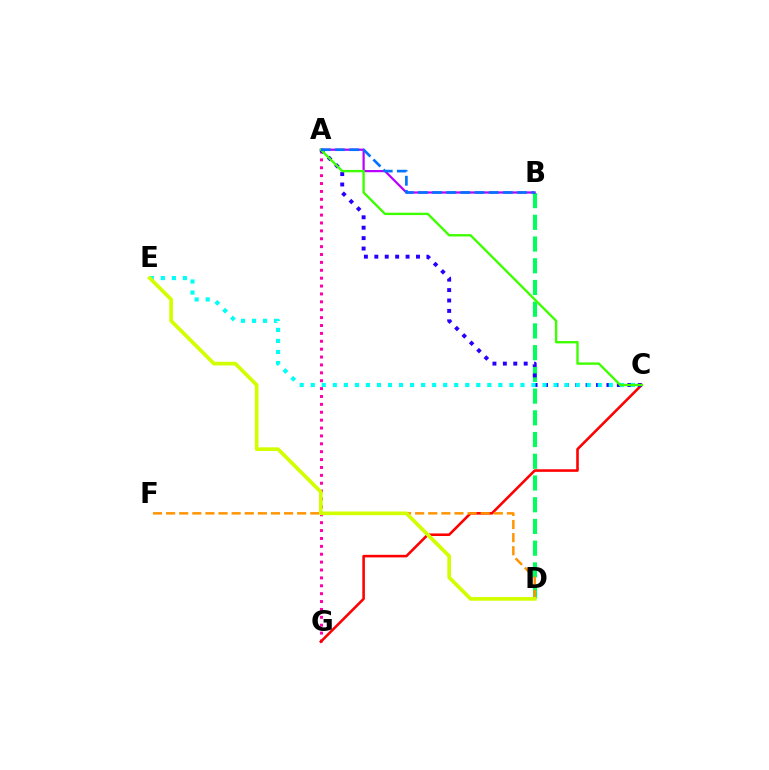{('A', 'G'): [{'color': '#ff00ac', 'line_style': 'dotted', 'thickness': 2.14}], ('B', 'D'): [{'color': '#00ff5c', 'line_style': 'dashed', 'thickness': 2.95}], ('C', 'G'): [{'color': '#ff0000', 'line_style': 'solid', 'thickness': 1.86}], ('D', 'F'): [{'color': '#ff9400', 'line_style': 'dashed', 'thickness': 1.78}], ('A', 'B'): [{'color': '#b900ff', 'line_style': 'solid', 'thickness': 1.59}, {'color': '#0074ff', 'line_style': 'dashed', 'thickness': 1.92}], ('A', 'C'): [{'color': '#2500ff', 'line_style': 'dotted', 'thickness': 2.83}, {'color': '#3dff00', 'line_style': 'solid', 'thickness': 1.7}], ('C', 'E'): [{'color': '#00fff6', 'line_style': 'dotted', 'thickness': 3.0}], ('D', 'E'): [{'color': '#d1ff00', 'line_style': 'solid', 'thickness': 2.65}]}